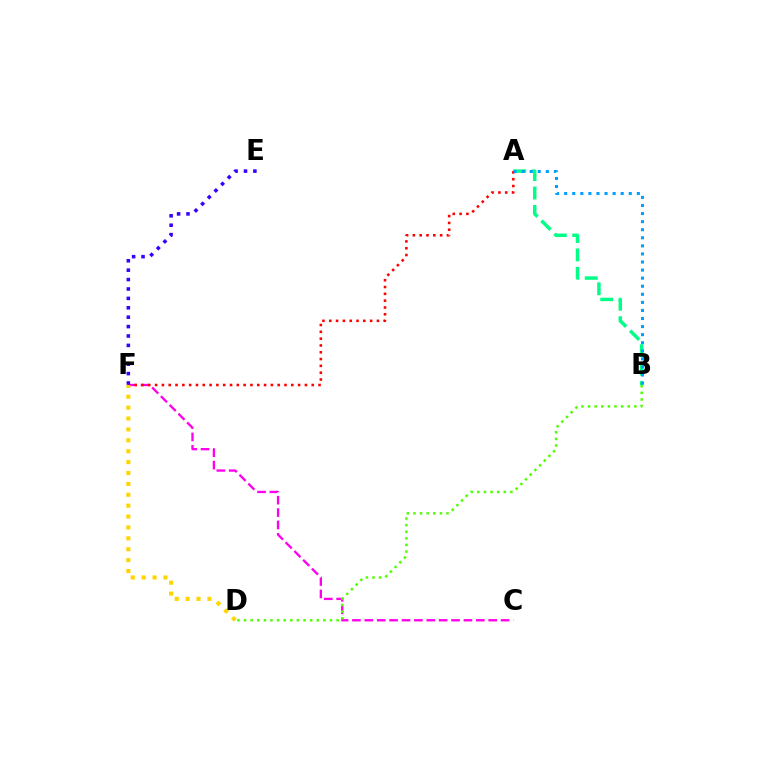{('A', 'B'): [{'color': '#00ff86', 'line_style': 'dashed', 'thickness': 2.5}, {'color': '#009eff', 'line_style': 'dotted', 'thickness': 2.19}], ('C', 'F'): [{'color': '#ff00ed', 'line_style': 'dashed', 'thickness': 1.68}], ('A', 'F'): [{'color': '#ff0000', 'line_style': 'dotted', 'thickness': 1.85}], ('E', 'F'): [{'color': '#3700ff', 'line_style': 'dotted', 'thickness': 2.55}], ('D', 'F'): [{'color': '#ffd500', 'line_style': 'dotted', 'thickness': 2.96}], ('B', 'D'): [{'color': '#4fff00', 'line_style': 'dotted', 'thickness': 1.8}]}